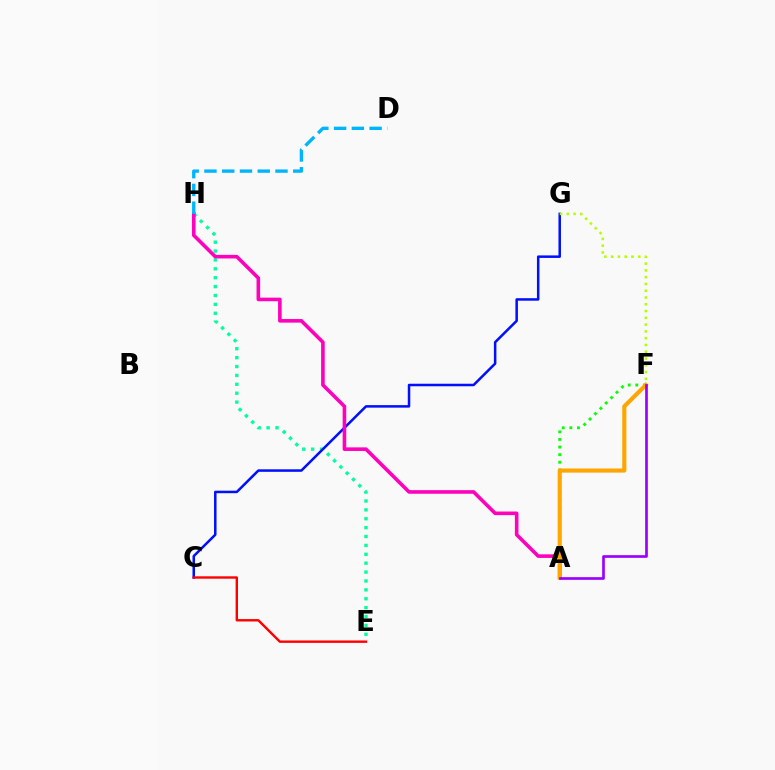{('E', 'H'): [{'color': '#00ff9d', 'line_style': 'dotted', 'thickness': 2.41}], ('A', 'F'): [{'color': '#08ff00', 'line_style': 'dotted', 'thickness': 2.06}, {'color': '#ffa500', 'line_style': 'solid', 'thickness': 2.97}, {'color': '#9b00ff', 'line_style': 'solid', 'thickness': 1.93}], ('C', 'G'): [{'color': '#0010ff', 'line_style': 'solid', 'thickness': 1.81}], ('A', 'H'): [{'color': '#ff00bd', 'line_style': 'solid', 'thickness': 2.59}], ('F', 'G'): [{'color': '#b3ff00', 'line_style': 'dotted', 'thickness': 1.84}], ('D', 'H'): [{'color': '#00b5ff', 'line_style': 'dashed', 'thickness': 2.41}], ('C', 'E'): [{'color': '#ff0000', 'line_style': 'solid', 'thickness': 1.73}]}